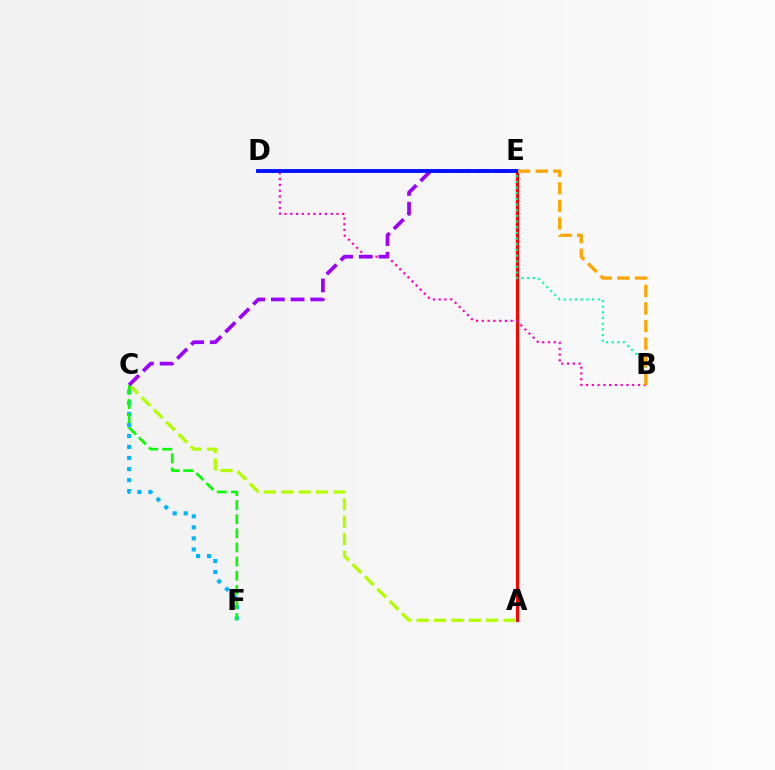{('C', 'F'): [{'color': '#00b5ff', 'line_style': 'dotted', 'thickness': 3.0}, {'color': '#08ff00', 'line_style': 'dashed', 'thickness': 1.92}], ('A', 'E'): [{'color': '#ff0000', 'line_style': 'solid', 'thickness': 2.28}], ('A', 'C'): [{'color': '#b3ff00', 'line_style': 'dashed', 'thickness': 2.36}], ('B', 'E'): [{'color': '#00ff9d', 'line_style': 'dotted', 'thickness': 1.54}, {'color': '#ffa500', 'line_style': 'dashed', 'thickness': 2.39}], ('B', 'D'): [{'color': '#ff00bd', 'line_style': 'dotted', 'thickness': 1.57}], ('C', 'E'): [{'color': '#9b00ff', 'line_style': 'dashed', 'thickness': 2.67}], ('D', 'E'): [{'color': '#0010ff', 'line_style': 'solid', 'thickness': 2.79}]}